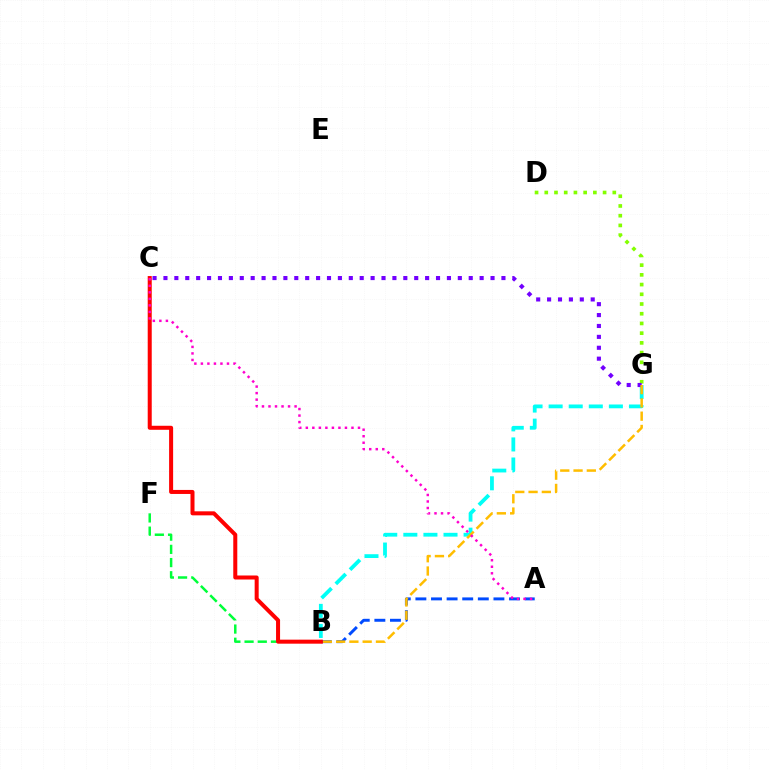{('A', 'B'): [{'color': '#004bff', 'line_style': 'dashed', 'thickness': 2.12}], ('B', 'F'): [{'color': '#00ff39', 'line_style': 'dashed', 'thickness': 1.79}], ('D', 'G'): [{'color': '#84ff00', 'line_style': 'dotted', 'thickness': 2.64}], ('B', 'G'): [{'color': '#00fff6', 'line_style': 'dashed', 'thickness': 2.73}, {'color': '#ffbd00', 'line_style': 'dashed', 'thickness': 1.8}], ('C', 'G'): [{'color': '#7200ff', 'line_style': 'dotted', 'thickness': 2.96}], ('B', 'C'): [{'color': '#ff0000', 'line_style': 'solid', 'thickness': 2.89}], ('A', 'C'): [{'color': '#ff00cf', 'line_style': 'dotted', 'thickness': 1.77}]}